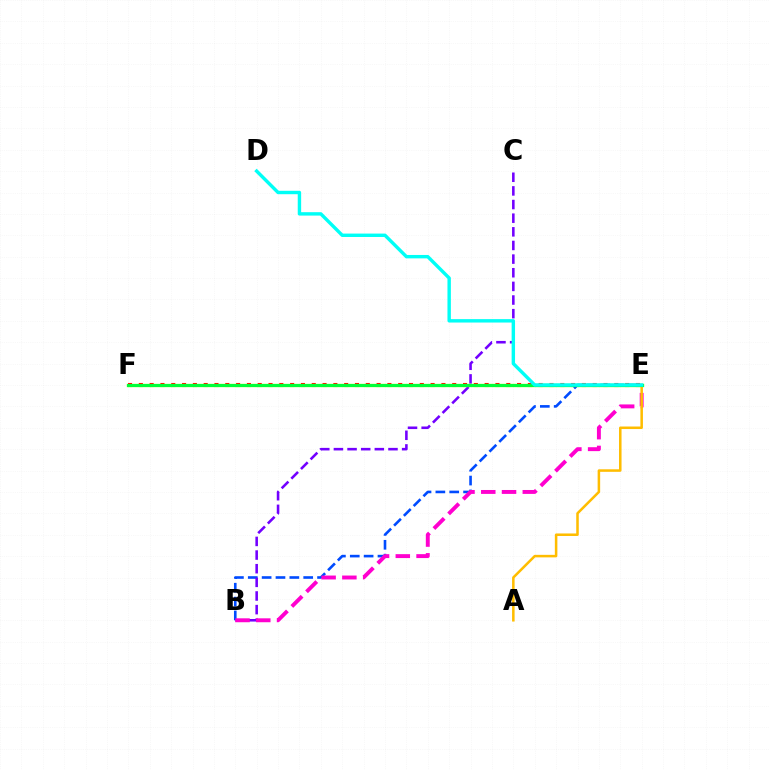{('E', 'F'): [{'color': '#ff0000', 'line_style': 'dotted', 'thickness': 2.94}, {'color': '#84ff00', 'line_style': 'solid', 'thickness': 2.39}, {'color': '#00ff39', 'line_style': 'solid', 'thickness': 2.18}], ('B', 'E'): [{'color': '#004bff', 'line_style': 'dashed', 'thickness': 1.88}, {'color': '#ff00cf', 'line_style': 'dashed', 'thickness': 2.82}], ('B', 'C'): [{'color': '#7200ff', 'line_style': 'dashed', 'thickness': 1.85}], ('A', 'E'): [{'color': '#ffbd00', 'line_style': 'solid', 'thickness': 1.82}], ('D', 'E'): [{'color': '#00fff6', 'line_style': 'solid', 'thickness': 2.46}]}